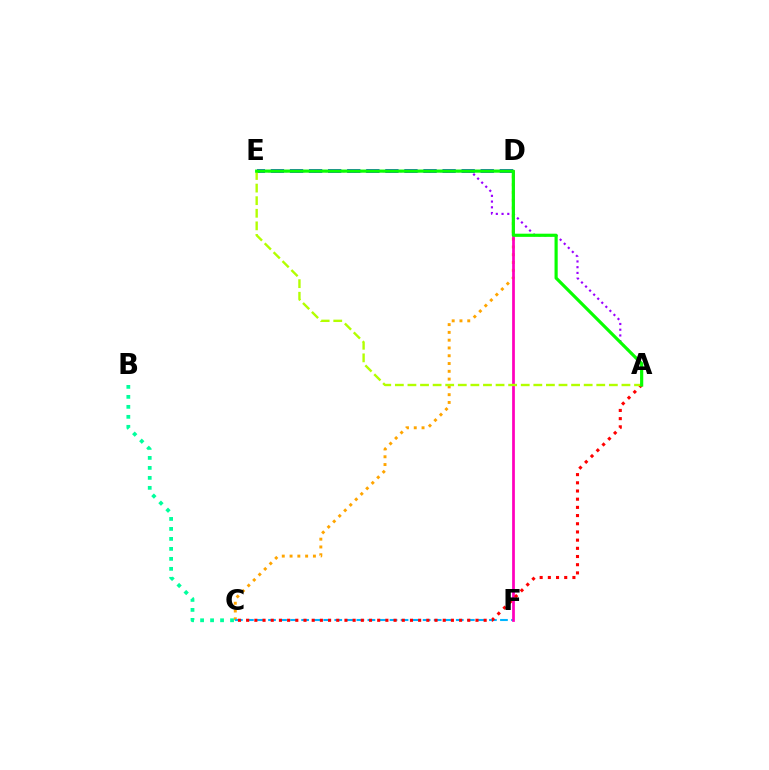{('C', 'D'): [{'color': '#ffa500', 'line_style': 'dotted', 'thickness': 2.12}], ('C', 'F'): [{'color': '#00b5ff', 'line_style': 'dashed', 'thickness': 1.5}], ('D', 'F'): [{'color': '#ff00bd', 'line_style': 'solid', 'thickness': 1.97}], ('B', 'C'): [{'color': '#00ff9d', 'line_style': 'dotted', 'thickness': 2.71}], ('A', 'E'): [{'color': '#9b00ff', 'line_style': 'dotted', 'thickness': 1.56}, {'color': '#b3ff00', 'line_style': 'dashed', 'thickness': 1.71}, {'color': '#08ff00', 'line_style': 'solid', 'thickness': 2.28}], ('A', 'C'): [{'color': '#ff0000', 'line_style': 'dotted', 'thickness': 2.23}], ('D', 'E'): [{'color': '#0010ff', 'line_style': 'dashed', 'thickness': 2.59}]}